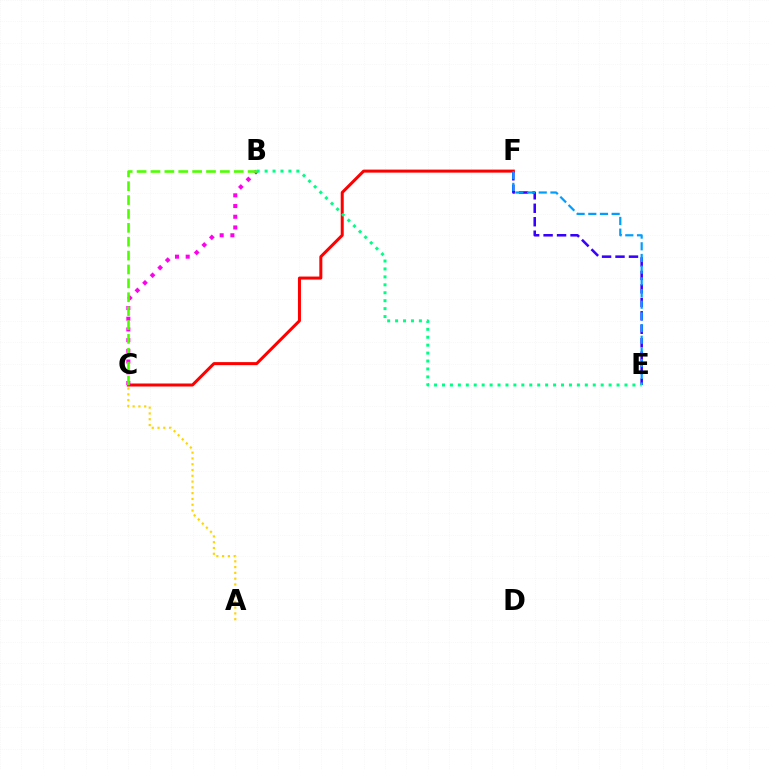{('C', 'F'): [{'color': '#ff0000', 'line_style': 'solid', 'thickness': 2.17}], ('E', 'F'): [{'color': '#3700ff', 'line_style': 'dashed', 'thickness': 1.83}, {'color': '#009eff', 'line_style': 'dashed', 'thickness': 1.59}], ('B', 'C'): [{'color': '#ff00ed', 'line_style': 'dotted', 'thickness': 2.91}, {'color': '#4fff00', 'line_style': 'dashed', 'thickness': 1.89}], ('A', 'C'): [{'color': '#ffd500', 'line_style': 'dotted', 'thickness': 1.57}], ('B', 'E'): [{'color': '#00ff86', 'line_style': 'dotted', 'thickness': 2.16}]}